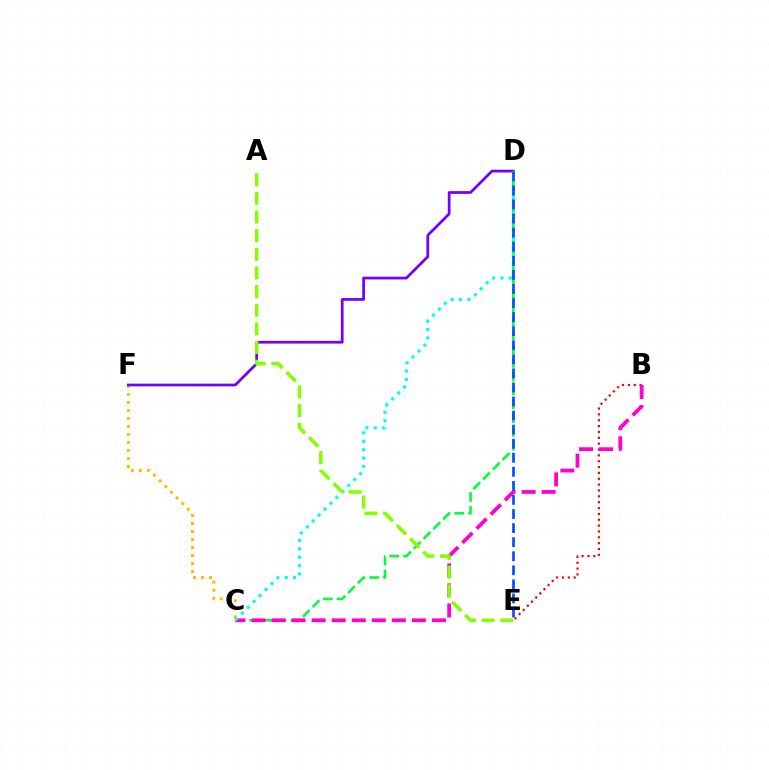{('C', 'D'): [{'color': '#00ff39', 'line_style': 'dashed', 'thickness': 1.87}, {'color': '#00fff6', 'line_style': 'dotted', 'thickness': 2.28}], ('B', 'E'): [{'color': '#ff0000', 'line_style': 'dotted', 'thickness': 1.59}], ('C', 'F'): [{'color': '#ffbd00', 'line_style': 'dotted', 'thickness': 2.17}], ('B', 'C'): [{'color': '#ff00cf', 'line_style': 'dashed', 'thickness': 2.72}], ('D', 'F'): [{'color': '#7200ff', 'line_style': 'solid', 'thickness': 1.97}], ('D', 'E'): [{'color': '#004bff', 'line_style': 'dashed', 'thickness': 1.91}], ('A', 'E'): [{'color': '#84ff00', 'line_style': 'dashed', 'thickness': 2.53}]}